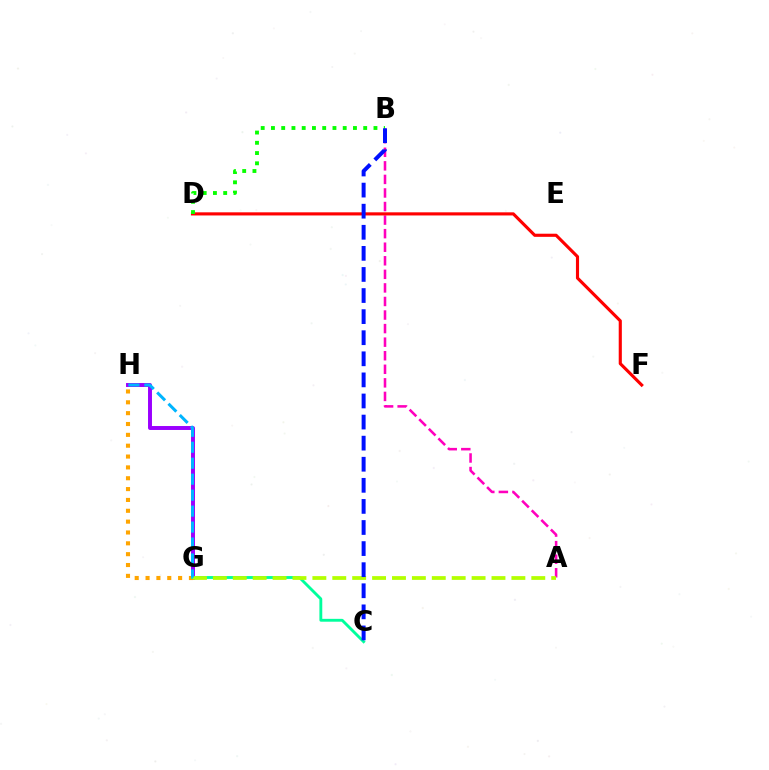{('G', 'H'): [{'color': '#9b00ff', 'line_style': 'solid', 'thickness': 2.84}, {'color': '#ffa500', 'line_style': 'dotted', 'thickness': 2.95}, {'color': '#00b5ff', 'line_style': 'dashed', 'thickness': 2.17}], ('A', 'B'): [{'color': '#ff00bd', 'line_style': 'dashed', 'thickness': 1.84}], ('C', 'G'): [{'color': '#00ff9d', 'line_style': 'solid', 'thickness': 2.06}], ('D', 'F'): [{'color': '#ff0000', 'line_style': 'solid', 'thickness': 2.25}], ('B', 'D'): [{'color': '#08ff00', 'line_style': 'dotted', 'thickness': 2.79}], ('A', 'G'): [{'color': '#b3ff00', 'line_style': 'dashed', 'thickness': 2.7}], ('B', 'C'): [{'color': '#0010ff', 'line_style': 'dashed', 'thickness': 2.86}]}